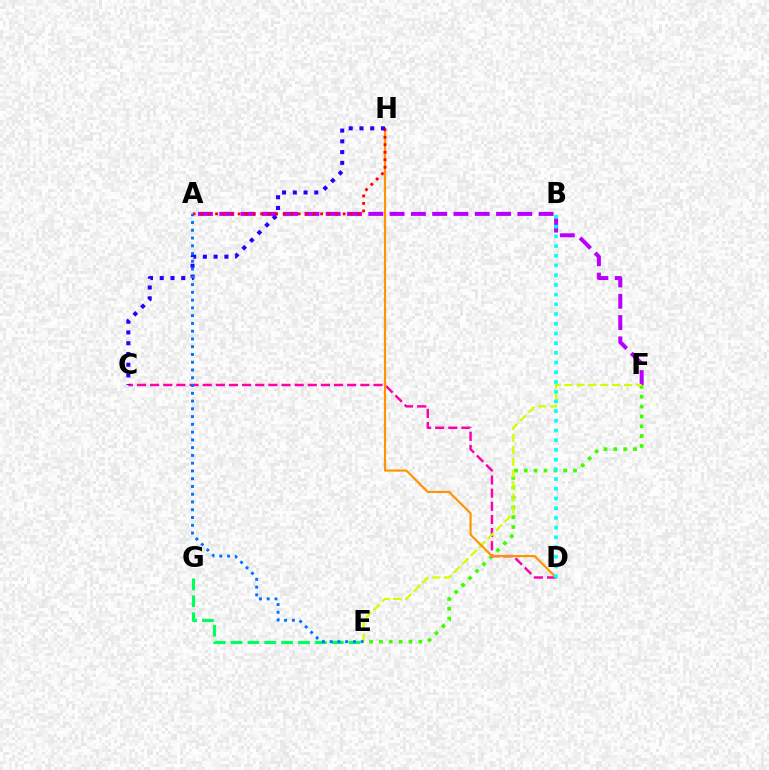{('A', 'F'): [{'color': '#b900ff', 'line_style': 'dashed', 'thickness': 2.89}], ('E', 'G'): [{'color': '#00ff5c', 'line_style': 'dashed', 'thickness': 2.29}], ('E', 'F'): [{'color': '#3dff00', 'line_style': 'dotted', 'thickness': 2.68}, {'color': '#d1ff00', 'line_style': 'dashed', 'thickness': 1.62}], ('C', 'D'): [{'color': '#ff00ac', 'line_style': 'dashed', 'thickness': 1.78}], ('D', 'H'): [{'color': '#ff9400', 'line_style': 'solid', 'thickness': 1.57}], ('A', 'H'): [{'color': '#ff0000', 'line_style': 'dotted', 'thickness': 2.04}], ('C', 'H'): [{'color': '#2500ff', 'line_style': 'dotted', 'thickness': 2.92}], ('B', 'D'): [{'color': '#00fff6', 'line_style': 'dotted', 'thickness': 2.64}], ('A', 'E'): [{'color': '#0074ff', 'line_style': 'dotted', 'thickness': 2.11}]}